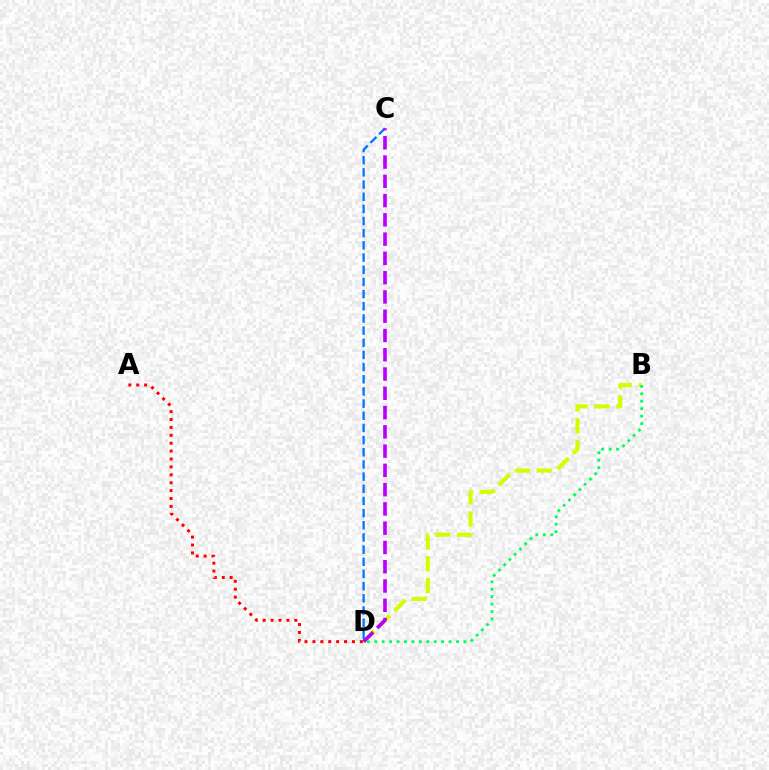{('B', 'D'): [{'color': '#d1ff00', 'line_style': 'dashed', 'thickness': 2.97}, {'color': '#00ff5c', 'line_style': 'dotted', 'thickness': 2.02}], ('C', 'D'): [{'color': '#0074ff', 'line_style': 'dashed', 'thickness': 1.65}, {'color': '#b900ff', 'line_style': 'dashed', 'thickness': 2.62}], ('A', 'D'): [{'color': '#ff0000', 'line_style': 'dotted', 'thickness': 2.15}]}